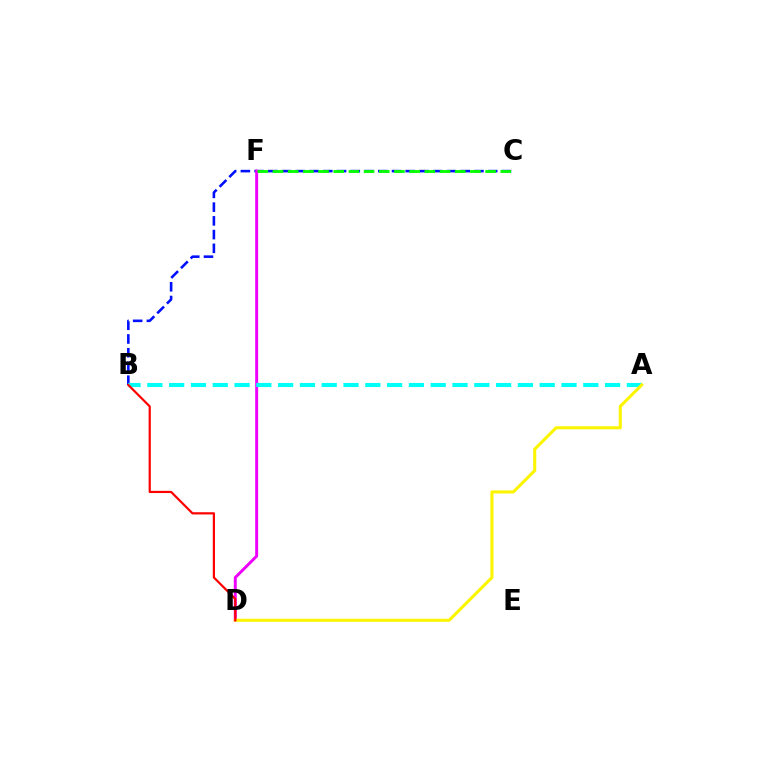{('B', 'C'): [{'color': '#0010ff', 'line_style': 'dashed', 'thickness': 1.87}], ('D', 'F'): [{'color': '#ee00ff', 'line_style': 'solid', 'thickness': 2.12}], ('A', 'B'): [{'color': '#00fff6', 'line_style': 'dashed', 'thickness': 2.96}], ('A', 'D'): [{'color': '#fcf500', 'line_style': 'solid', 'thickness': 2.2}], ('C', 'F'): [{'color': '#08ff00', 'line_style': 'dashed', 'thickness': 2.06}], ('B', 'D'): [{'color': '#ff0000', 'line_style': 'solid', 'thickness': 1.59}]}